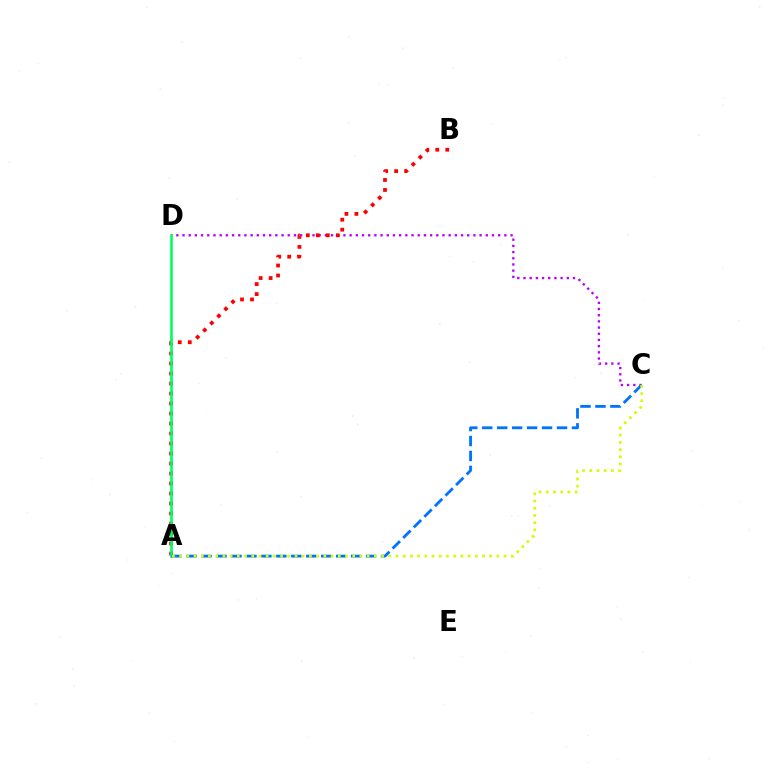{('C', 'D'): [{'color': '#b900ff', 'line_style': 'dotted', 'thickness': 1.68}], ('A', 'B'): [{'color': '#ff0000', 'line_style': 'dotted', 'thickness': 2.72}], ('A', 'D'): [{'color': '#00ff5c', 'line_style': 'solid', 'thickness': 1.9}], ('A', 'C'): [{'color': '#0074ff', 'line_style': 'dashed', 'thickness': 2.03}, {'color': '#d1ff00', 'line_style': 'dotted', 'thickness': 1.96}]}